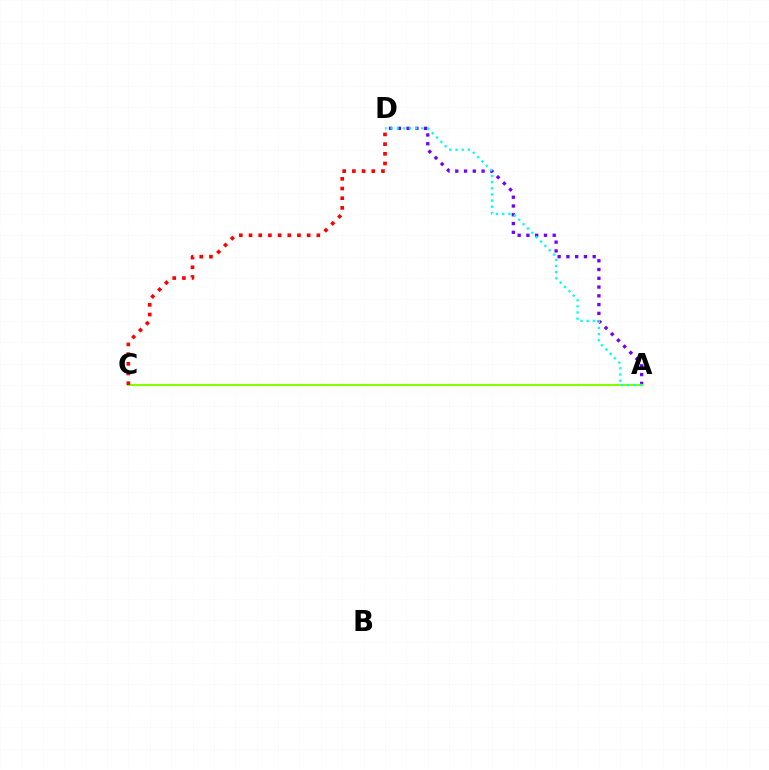{('A', 'D'): [{'color': '#7200ff', 'line_style': 'dotted', 'thickness': 2.38}, {'color': '#00fff6', 'line_style': 'dotted', 'thickness': 1.67}], ('A', 'C'): [{'color': '#84ff00', 'line_style': 'solid', 'thickness': 1.52}], ('C', 'D'): [{'color': '#ff0000', 'line_style': 'dotted', 'thickness': 2.63}]}